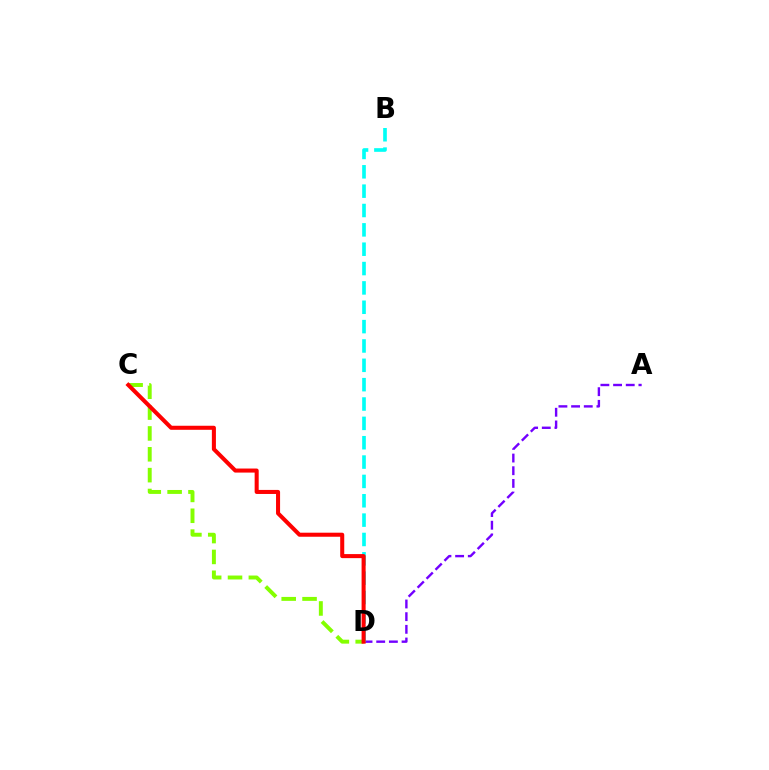{('A', 'D'): [{'color': '#7200ff', 'line_style': 'dashed', 'thickness': 1.72}], ('C', 'D'): [{'color': '#84ff00', 'line_style': 'dashed', 'thickness': 2.83}, {'color': '#ff0000', 'line_style': 'solid', 'thickness': 2.91}], ('B', 'D'): [{'color': '#00fff6', 'line_style': 'dashed', 'thickness': 2.63}]}